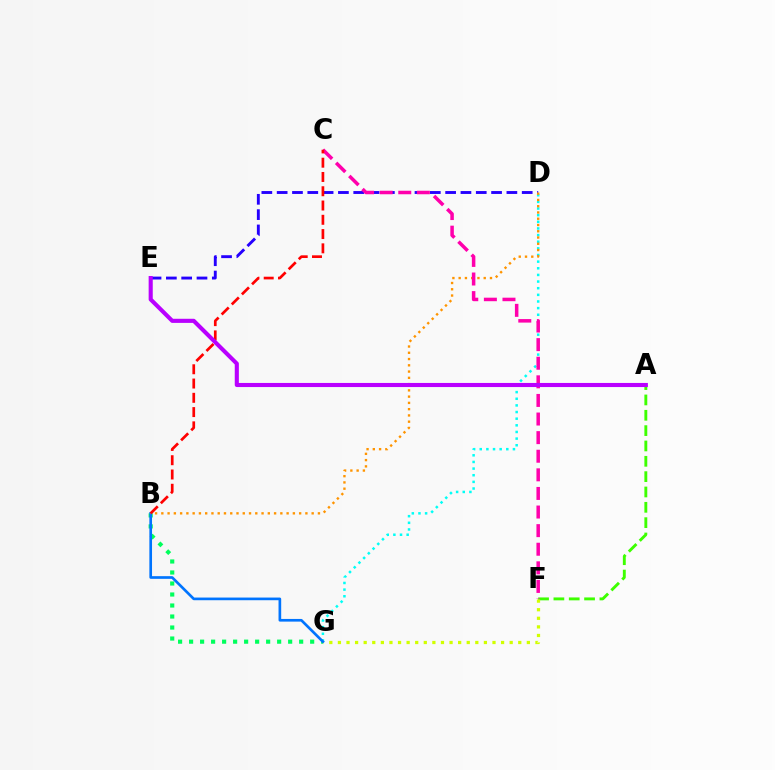{('D', 'G'): [{'color': '#00fff6', 'line_style': 'dotted', 'thickness': 1.8}], ('A', 'F'): [{'color': '#3dff00', 'line_style': 'dashed', 'thickness': 2.08}], ('D', 'E'): [{'color': '#2500ff', 'line_style': 'dashed', 'thickness': 2.08}], ('B', 'G'): [{'color': '#00ff5c', 'line_style': 'dotted', 'thickness': 2.99}, {'color': '#0074ff', 'line_style': 'solid', 'thickness': 1.92}], ('F', 'G'): [{'color': '#d1ff00', 'line_style': 'dotted', 'thickness': 2.33}], ('B', 'D'): [{'color': '#ff9400', 'line_style': 'dotted', 'thickness': 1.7}], ('C', 'F'): [{'color': '#ff00ac', 'line_style': 'dashed', 'thickness': 2.53}], ('B', 'C'): [{'color': '#ff0000', 'line_style': 'dashed', 'thickness': 1.94}], ('A', 'E'): [{'color': '#b900ff', 'line_style': 'solid', 'thickness': 2.95}]}